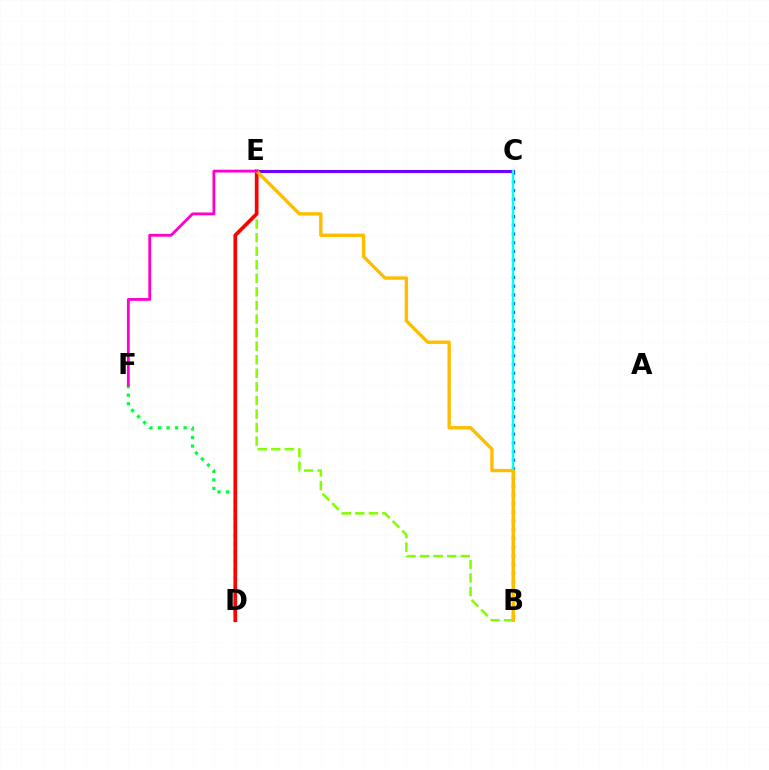{('C', 'E'): [{'color': '#7200ff', 'line_style': 'solid', 'thickness': 2.2}], ('D', 'F'): [{'color': '#00ff39', 'line_style': 'dotted', 'thickness': 2.32}], ('B', 'E'): [{'color': '#84ff00', 'line_style': 'dashed', 'thickness': 1.84}, {'color': '#ffbd00', 'line_style': 'solid', 'thickness': 2.44}], ('B', 'C'): [{'color': '#004bff', 'line_style': 'dotted', 'thickness': 2.36}, {'color': '#00fff6', 'line_style': 'solid', 'thickness': 1.72}], ('D', 'E'): [{'color': '#ff0000', 'line_style': 'solid', 'thickness': 2.66}], ('E', 'F'): [{'color': '#ff00cf', 'line_style': 'solid', 'thickness': 2.03}]}